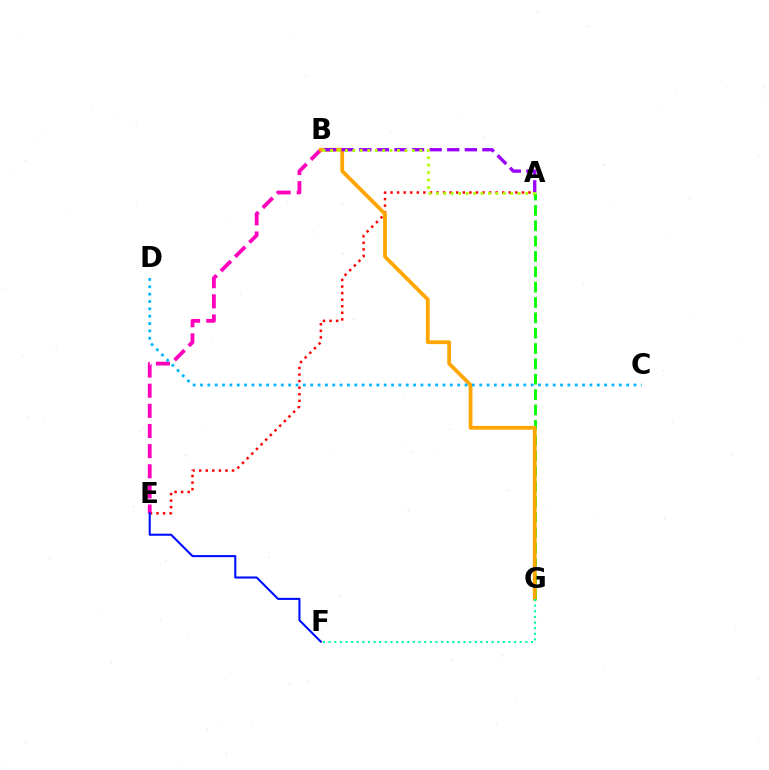{('A', 'G'): [{'color': '#08ff00', 'line_style': 'dashed', 'thickness': 2.09}], ('A', 'E'): [{'color': '#ff0000', 'line_style': 'dotted', 'thickness': 1.79}], ('B', 'E'): [{'color': '#ff00bd', 'line_style': 'dashed', 'thickness': 2.74}], ('B', 'G'): [{'color': '#ffa500', 'line_style': 'solid', 'thickness': 2.71}], ('E', 'F'): [{'color': '#0010ff', 'line_style': 'solid', 'thickness': 1.51}], ('A', 'B'): [{'color': '#9b00ff', 'line_style': 'dashed', 'thickness': 2.39}, {'color': '#b3ff00', 'line_style': 'dotted', 'thickness': 2.02}], ('F', 'G'): [{'color': '#00ff9d', 'line_style': 'dotted', 'thickness': 1.53}], ('C', 'D'): [{'color': '#00b5ff', 'line_style': 'dotted', 'thickness': 2.0}]}